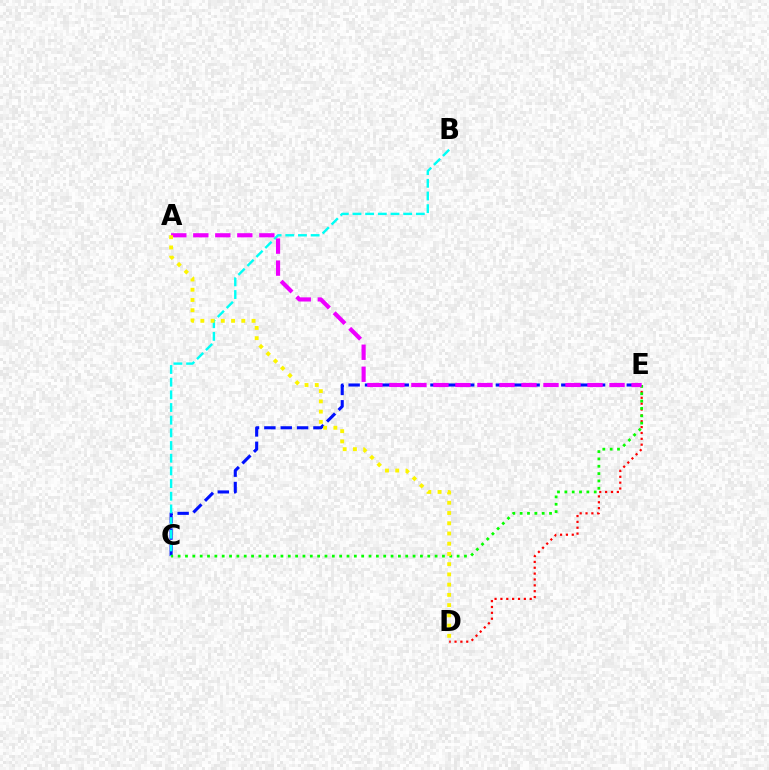{('C', 'E'): [{'color': '#0010ff', 'line_style': 'dashed', 'thickness': 2.22}, {'color': '#08ff00', 'line_style': 'dotted', 'thickness': 1.99}], ('B', 'C'): [{'color': '#00fff6', 'line_style': 'dashed', 'thickness': 1.72}], ('D', 'E'): [{'color': '#ff0000', 'line_style': 'dotted', 'thickness': 1.59}], ('A', 'E'): [{'color': '#ee00ff', 'line_style': 'dashed', 'thickness': 2.99}], ('A', 'D'): [{'color': '#fcf500', 'line_style': 'dotted', 'thickness': 2.78}]}